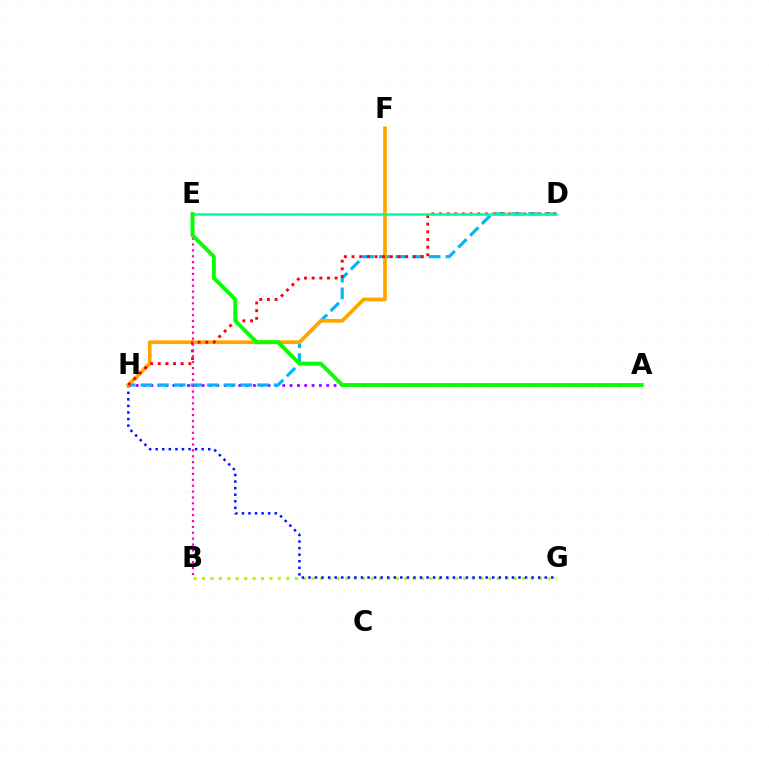{('A', 'H'): [{'color': '#9b00ff', 'line_style': 'dotted', 'thickness': 1.99}], ('D', 'H'): [{'color': '#00b5ff', 'line_style': 'dashed', 'thickness': 2.26}, {'color': '#ff0000', 'line_style': 'dotted', 'thickness': 2.08}], ('B', 'G'): [{'color': '#b3ff00', 'line_style': 'dotted', 'thickness': 2.29}], ('G', 'H'): [{'color': '#0010ff', 'line_style': 'dotted', 'thickness': 1.78}], ('F', 'H'): [{'color': '#ffa500', 'line_style': 'solid', 'thickness': 2.67}], ('B', 'E'): [{'color': '#ff00bd', 'line_style': 'dotted', 'thickness': 1.6}], ('D', 'E'): [{'color': '#00ff9d', 'line_style': 'solid', 'thickness': 1.84}], ('A', 'E'): [{'color': '#08ff00', 'line_style': 'solid', 'thickness': 2.8}]}